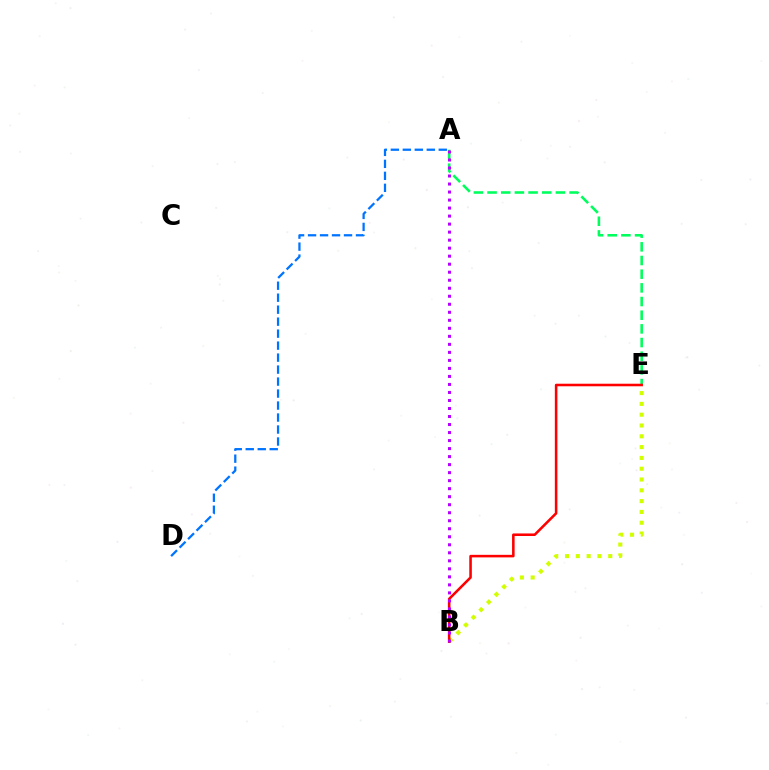{('B', 'E'): [{'color': '#d1ff00', 'line_style': 'dotted', 'thickness': 2.94}, {'color': '#ff0000', 'line_style': 'solid', 'thickness': 1.84}], ('A', 'D'): [{'color': '#0074ff', 'line_style': 'dashed', 'thickness': 1.63}], ('A', 'E'): [{'color': '#00ff5c', 'line_style': 'dashed', 'thickness': 1.86}], ('A', 'B'): [{'color': '#b900ff', 'line_style': 'dotted', 'thickness': 2.18}]}